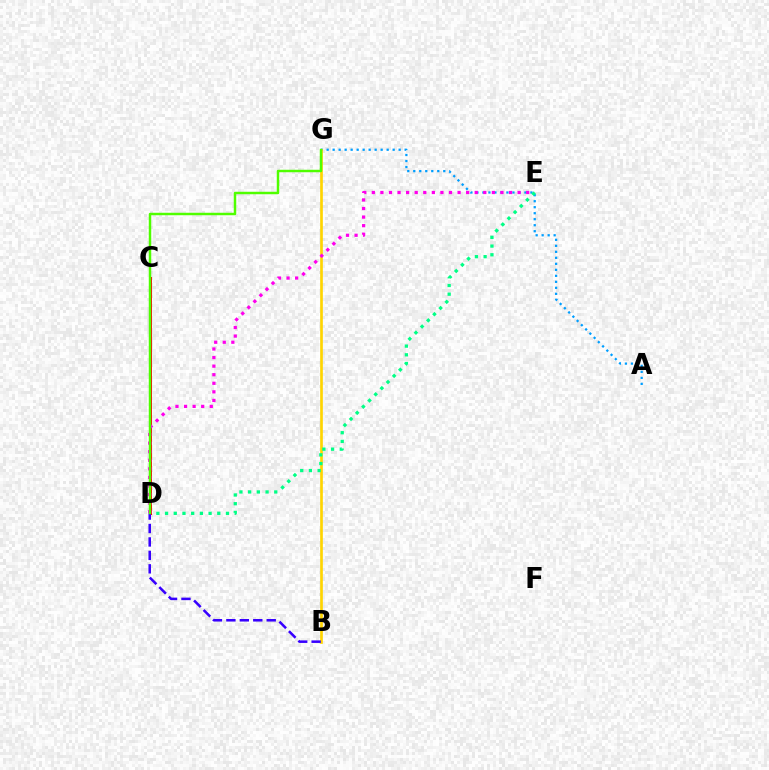{('A', 'G'): [{'color': '#009eff', 'line_style': 'dotted', 'thickness': 1.63}], ('B', 'G'): [{'color': '#ffd500', 'line_style': 'solid', 'thickness': 1.93}], ('C', 'D'): [{'color': '#ff0000', 'line_style': 'solid', 'thickness': 2.14}], ('D', 'E'): [{'color': '#ff00ed', 'line_style': 'dotted', 'thickness': 2.33}, {'color': '#00ff86', 'line_style': 'dotted', 'thickness': 2.37}], ('B', 'D'): [{'color': '#3700ff', 'line_style': 'dashed', 'thickness': 1.83}], ('D', 'G'): [{'color': '#4fff00', 'line_style': 'solid', 'thickness': 1.78}]}